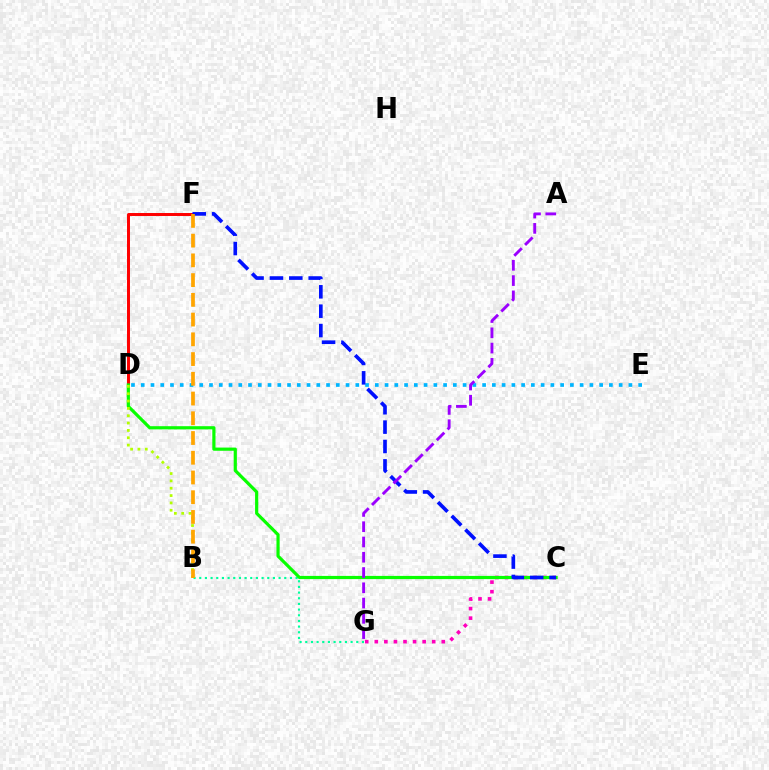{('D', 'E'): [{'color': '#00b5ff', 'line_style': 'dotted', 'thickness': 2.65}], ('B', 'G'): [{'color': '#00ff9d', 'line_style': 'dotted', 'thickness': 1.54}], ('C', 'G'): [{'color': '#ff00bd', 'line_style': 'dotted', 'thickness': 2.6}], ('D', 'F'): [{'color': '#ff0000', 'line_style': 'solid', 'thickness': 2.14}], ('C', 'D'): [{'color': '#08ff00', 'line_style': 'solid', 'thickness': 2.29}], ('C', 'F'): [{'color': '#0010ff', 'line_style': 'dashed', 'thickness': 2.63}], ('B', 'D'): [{'color': '#b3ff00', 'line_style': 'dotted', 'thickness': 1.99}], ('B', 'F'): [{'color': '#ffa500', 'line_style': 'dashed', 'thickness': 2.68}], ('A', 'G'): [{'color': '#9b00ff', 'line_style': 'dashed', 'thickness': 2.07}]}